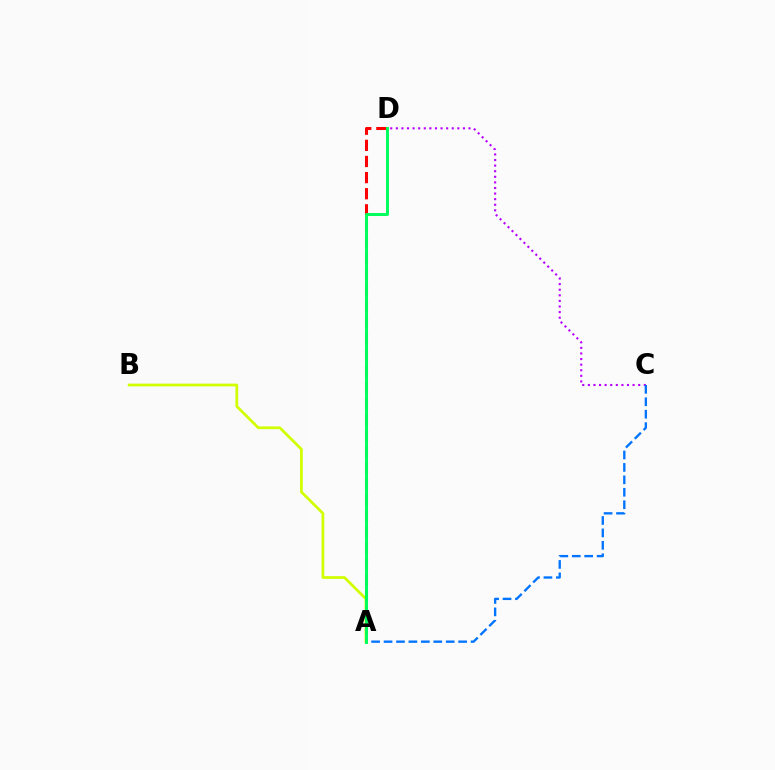{('C', 'D'): [{'color': '#b900ff', 'line_style': 'dotted', 'thickness': 1.52}], ('A', 'B'): [{'color': '#d1ff00', 'line_style': 'solid', 'thickness': 1.97}], ('A', 'D'): [{'color': '#ff0000', 'line_style': 'dashed', 'thickness': 2.19}, {'color': '#00ff5c', 'line_style': 'solid', 'thickness': 2.13}], ('A', 'C'): [{'color': '#0074ff', 'line_style': 'dashed', 'thickness': 1.69}]}